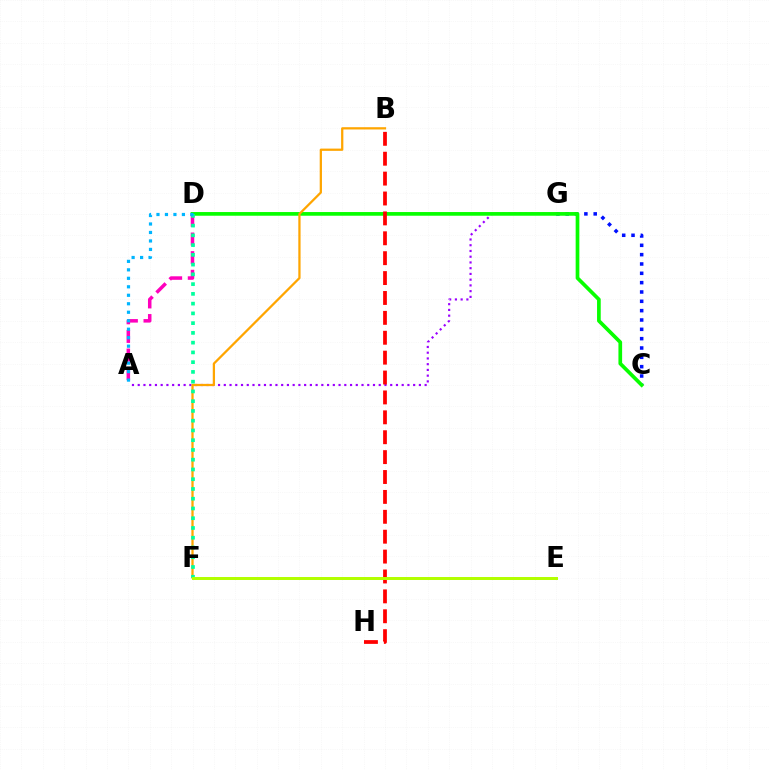{('C', 'G'): [{'color': '#0010ff', 'line_style': 'dotted', 'thickness': 2.54}], ('A', 'G'): [{'color': '#9b00ff', 'line_style': 'dotted', 'thickness': 1.56}], ('A', 'D'): [{'color': '#ff00bd', 'line_style': 'dashed', 'thickness': 2.53}, {'color': '#00b5ff', 'line_style': 'dotted', 'thickness': 2.3}], ('C', 'D'): [{'color': '#08ff00', 'line_style': 'solid', 'thickness': 2.65}], ('B', 'H'): [{'color': '#ff0000', 'line_style': 'dashed', 'thickness': 2.7}], ('B', 'F'): [{'color': '#ffa500', 'line_style': 'solid', 'thickness': 1.63}], ('D', 'F'): [{'color': '#00ff9d', 'line_style': 'dotted', 'thickness': 2.65}], ('E', 'F'): [{'color': '#b3ff00', 'line_style': 'solid', 'thickness': 2.14}]}